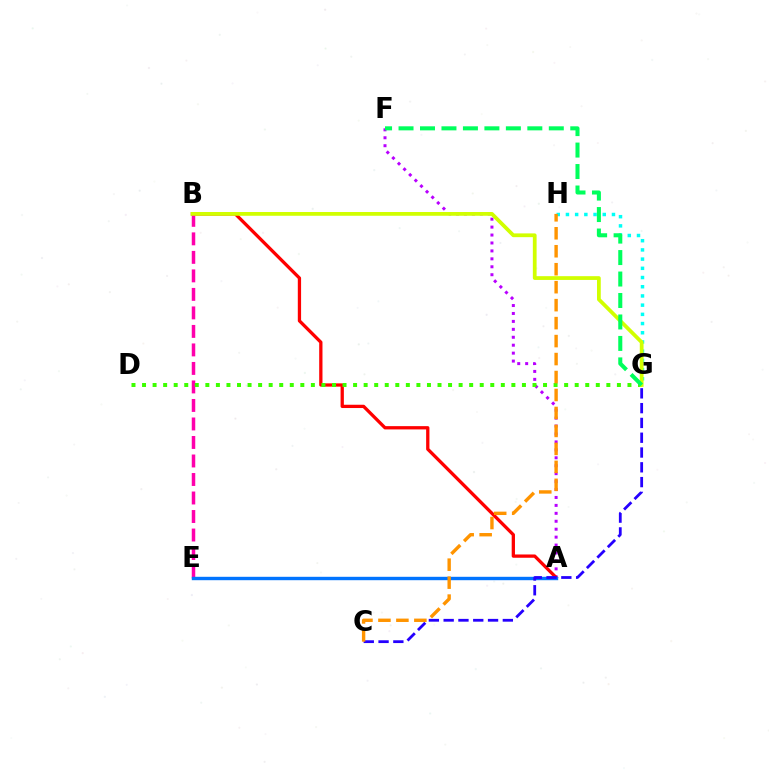{('A', 'F'): [{'color': '#b900ff', 'line_style': 'dotted', 'thickness': 2.16}], ('A', 'B'): [{'color': '#ff0000', 'line_style': 'solid', 'thickness': 2.37}], ('B', 'E'): [{'color': '#ff00ac', 'line_style': 'dashed', 'thickness': 2.51}], ('A', 'E'): [{'color': '#0074ff', 'line_style': 'solid', 'thickness': 2.44}], ('G', 'H'): [{'color': '#00fff6', 'line_style': 'dotted', 'thickness': 2.5}], ('D', 'G'): [{'color': '#3dff00', 'line_style': 'dotted', 'thickness': 2.87}], ('B', 'G'): [{'color': '#d1ff00', 'line_style': 'solid', 'thickness': 2.71}], ('C', 'G'): [{'color': '#2500ff', 'line_style': 'dashed', 'thickness': 2.01}], ('C', 'H'): [{'color': '#ff9400', 'line_style': 'dashed', 'thickness': 2.44}], ('F', 'G'): [{'color': '#00ff5c', 'line_style': 'dashed', 'thickness': 2.92}]}